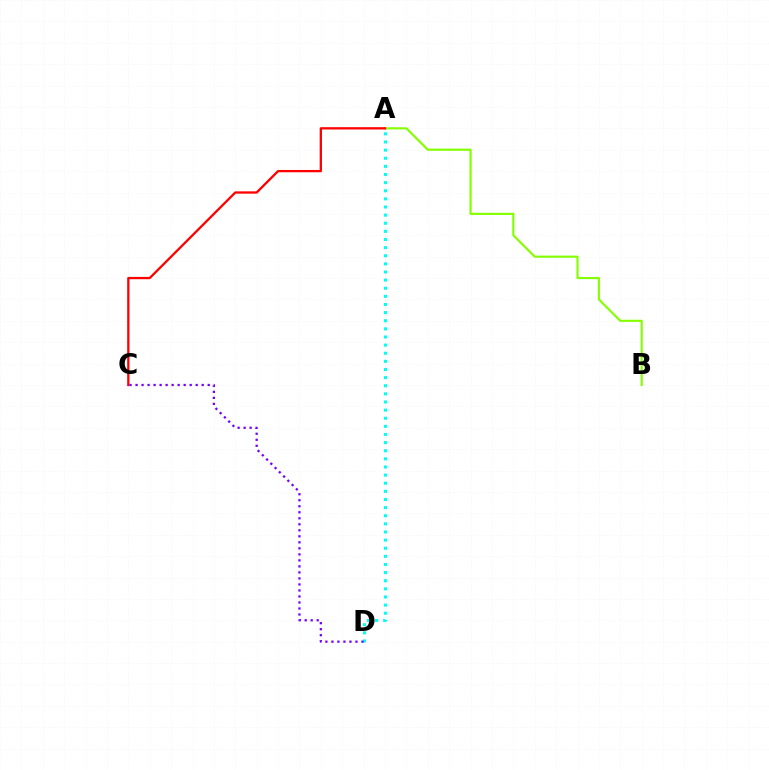{('A', 'B'): [{'color': '#84ff00', 'line_style': 'solid', 'thickness': 1.55}], ('A', 'C'): [{'color': '#ff0000', 'line_style': 'solid', 'thickness': 1.65}], ('A', 'D'): [{'color': '#00fff6', 'line_style': 'dotted', 'thickness': 2.21}], ('C', 'D'): [{'color': '#7200ff', 'line_style': 'dotted', 'thickness': 1.63}]}